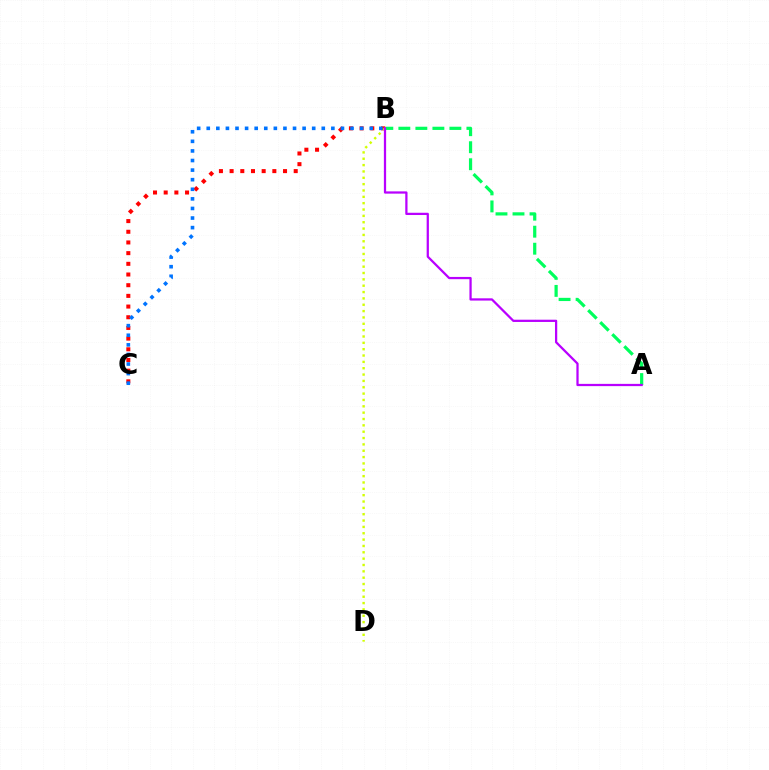{('B', 'C'): [{'color': '#ff0000', 'line_style': 'dotted', 'thickness': 2.9}, {'color': '#0074ff', 'line_style': 'dotted', 'thickness': 2.6}], ('B', 'D'): [{'color': '#d1ff00', 'line_style': 'dotted', 'thickness': 1.72}], ('A', 'B'): [{'color': '#00ff5c', 'line_style': 'dashed', 'thickness': 2.31}, {'color': '#b900ff', 'line_style': 'solid', 'thickness': 1.62}]}